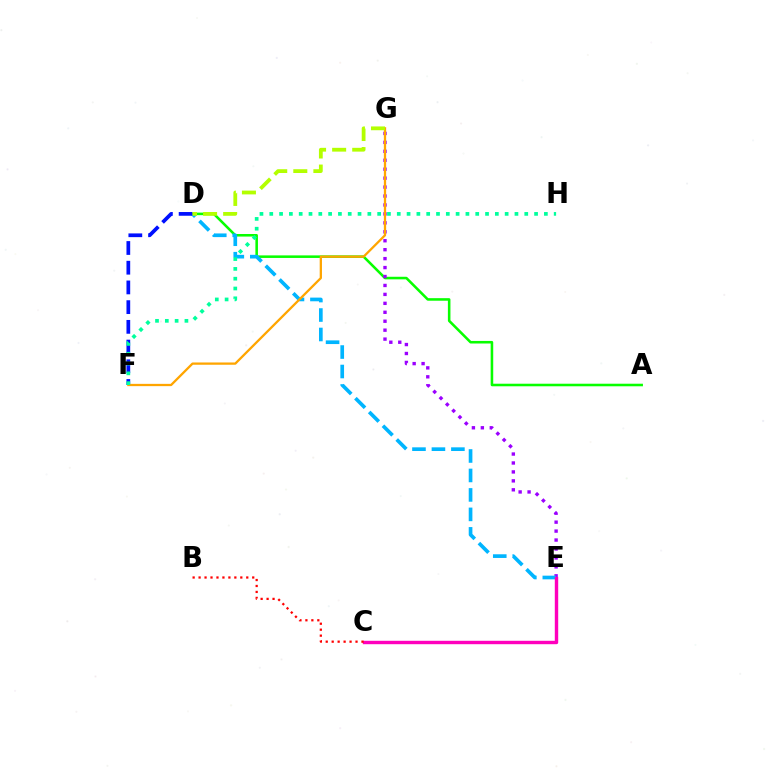{('A', 'D'): [{'color': '#08ff00', 'line_style': 'solid', 'thickness': 1.84}], ('E', 'G'): [{'color': '#9b00ff', 'line_style': 'dotted', 'thickness': 2.43}], ('D', 'E'): [{'color': '#00b5ff', 'line_style': 'dashed', 'thickness': 2.64}], ('C', 'E'): [{'color': '#ff00bd', 'line_style': 'solid', 'thickness': 2.45}], ('D', 'F'): [{'color': '#0010ff', 'line_style': 'dashed', 'thickness': 2.68}], ('F', 'G'): [{'color': '#ffa500', 'line_style': 'solid', 'thickness': 1.64}], ('B', 'C'): [{'color': '#ff0000', 'line_style': 'dotted', 'thickness': 1.62}], ('D', 'G'): [{'color': '#b3ff00', 'line_style': 'dashed', 'thickness': 2.73}], ('F', 'H'): [{'color': '#00ff9d', 'line_style': 'dotted', 'thickness': 2.66}]}